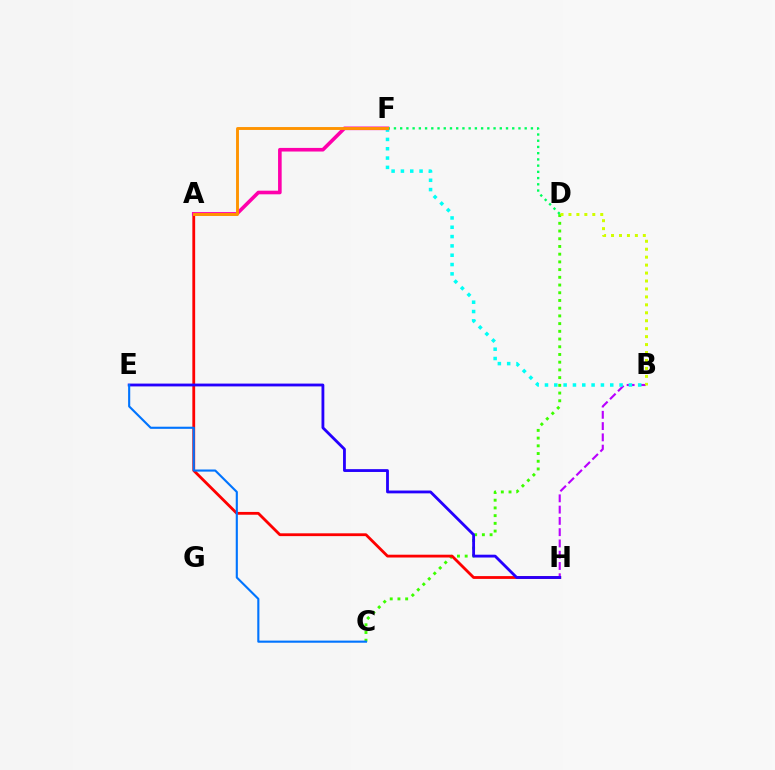{('C', 'D'): [{'color': '#3dff00', 'line_style': 'dotted', 'thickness': 2.1}], ('A', 'H'): [{'color': '#ff0000', 'line_style': 'solid', 'thickness': 2.02}], ('B', 'H'): [{'color': '#b900ff', 'line_style': 'dashed', 'thickness': 1.53}], ('B', 'F'): [{'color': '#00fff6', 'line_style': 'dotted', 'thickness': 2.53}], ('A', 'F'): [{'color': '#ff00ac', 'line_style': 'solid', 'thickness': 2.6}, {'color': '#ff9400', 'line_style': 'solid', 'thickness': 2.09}], ('E', 'H'): [{'color': '#2500ff', 'line_style': 'solid', 'thickness': 2.03}], ('D', 'F'): [{'color': '#00ff5c', 'line_style': 'dotted', 'thickness': 1.69}], ('C', 'E'): [{'color': '#0074ff', 'line_style': 'solid', 'thickness': 1.53}], ('B', 'D'): [{'color': '#d1ff00', 'line_style': 'dotted', 'thickness': 2.16}]}